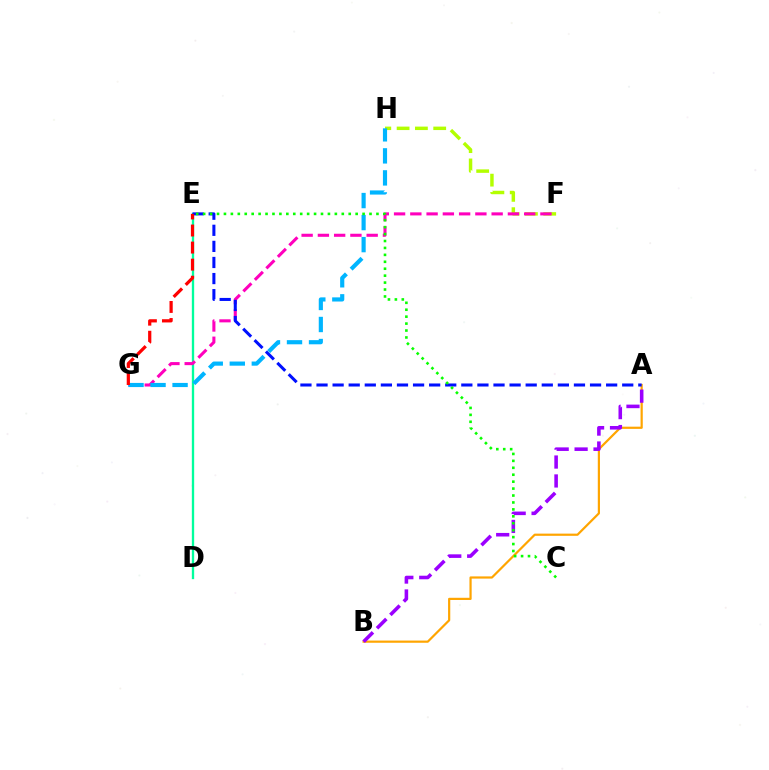{('F', 'H'): [{'color': '#b3ff00', 'line_style': 'dashed', 'thickness': 2.49}], ('D', 'E'): [{'color': '#00ff9d', 'line_style': 'solid', 'thickness': 1.67}], ('F', 'G'): [{'color': '#ff00bd', 'line_style': 'dashed', 'thickness': 2.21}], ('G', 'H'): [{'color': '#00b5ff', 'line_style': 'dashed', 'thickness': 2.99}], ('A', 'B'): [{'color': '#ffa500', 'line_style': 'solid', 'thickness': 1.58}, {'color': '#9b00ff', 'line_style': 'dashed', 'thickness': 2.57}], ('A', 'E'): [{'color': '#0010ff', 'line_style': 'dashed', 'thickness': 2.19}], ('E', 'G'): [{'color': '#ff0000', 'line_style': 'dashed', 'thickness': 2.32}], ('C', 'E'): [{'color': '#08ff00', 'line_style': 'dotted', 'thickness': 1.88}]}